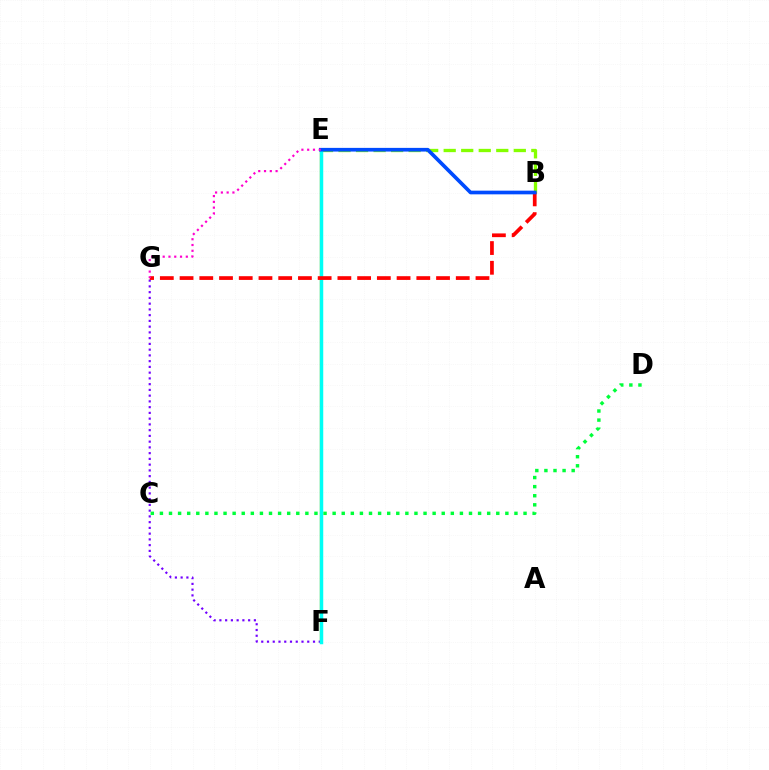{('E', 'F'): [{'color': '#ffbd00', 'line_style': 'solid', 'thickness': 1.72}, {'color': '#00fff6', 'line_style': 'solid', 'thickness': 2.5}], ('B', 'E'): [{'color': '#84ff00', 'line_style': 'dashed', 'thickness': 2.38}, {'color': '#004bff', 'line_style': 'solid', 'thickness': 2.65}], ('F', 'G'): [{'color': '#7200ff', 'line_style': 'dotted', 'thickness': 1.56}], ('C', 'D'): [{'color': '#00ff39', 'line_style': 'dotted', 'thickness': 2.47}], ('B', 'G'): [{'color': '#ff0000', 'line_style': 'dashed', 'thickness': 2.68}], ('E', 'G'): [{'color': '#ff00cf', 'line_style': 'dotted', 'thickness': 1.57}]}